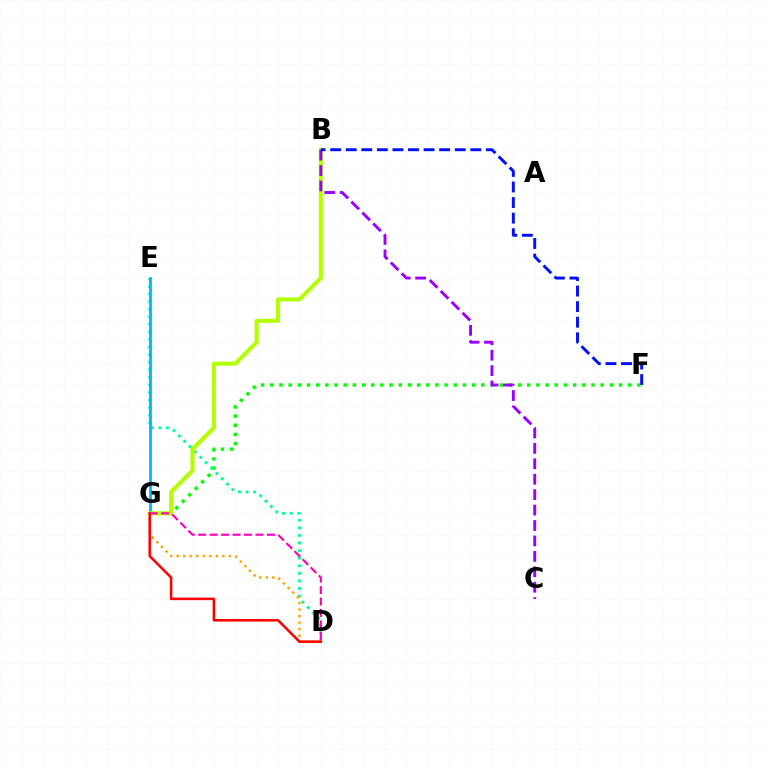{('F', 'G'): [{'color': '#08ff00', 'line_style': 'dotted', 'thickness': 2.49}], ('D', 'E'): [{'color': '#00ff9d', 'line_style': 'dotted', 'thickness': 2.06}], ('E', 'G'): [{'color': '#00b5ff', 'line_style': 'solid', 'thickness': 1.98}], ('B', 'G'): [{'color': '#b3ff00', 'line_style': 'solid', 'thickness': 2.94}], ('D', 'G'): [{'color': '#ffa500', 'line_style': 'dotted', 'thickness': 1.77}, {'color': '#ff0000', 'line_style': 'solid', 'thickness': 1.81}, {'color': '#ff00bd', 'line_style': 'dashed', 'thickness': 1.56}], ('B', 'C'): [{'color': '#9b00ff', 'line_style': 'dashed', 'thickness': 2.1}], ('B', 'F'): [{'color': '#0010ff', 'line_style': 'dashed', 'thickness': 2.12}]}